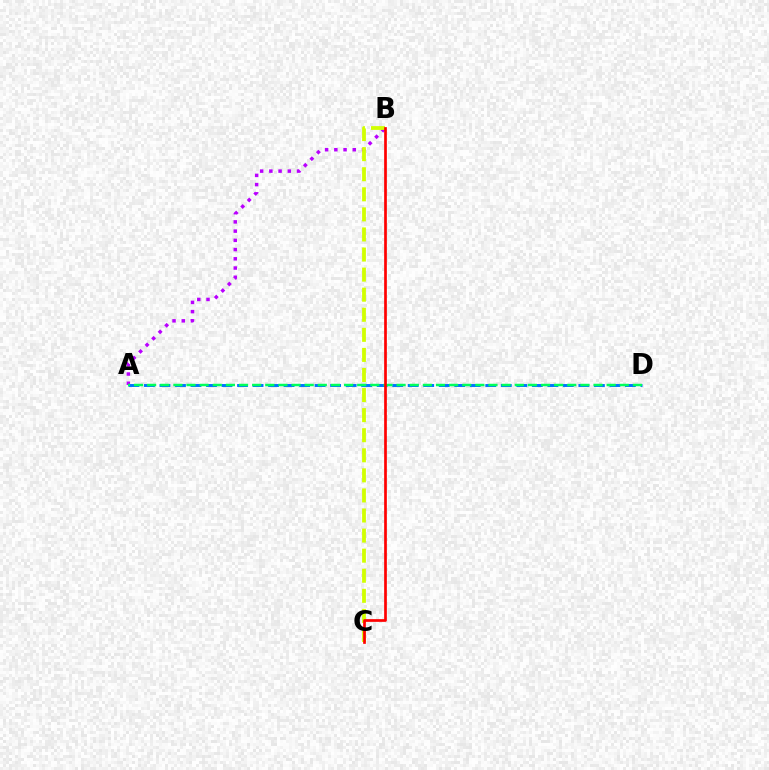{('A', 'B'): [{'color': '#b900ff', 'line_style': 'dotted', 'thickness': 2.51}], ('A', 'D'): [{'color': '#0074ff', 'line_style': 'dashed', 'thickness': 2.11}, {'color': '#00ff5c', 'line_style': 'dashed', 'thickness': 1.78}], ('B', 'C'): [{'color': '#d1ff00', 'line_style': 'dashed', 'thickness': 2.73}, {'color': '#ff0000', 'line_style': 'solid', 'thickness': 1.95}]}